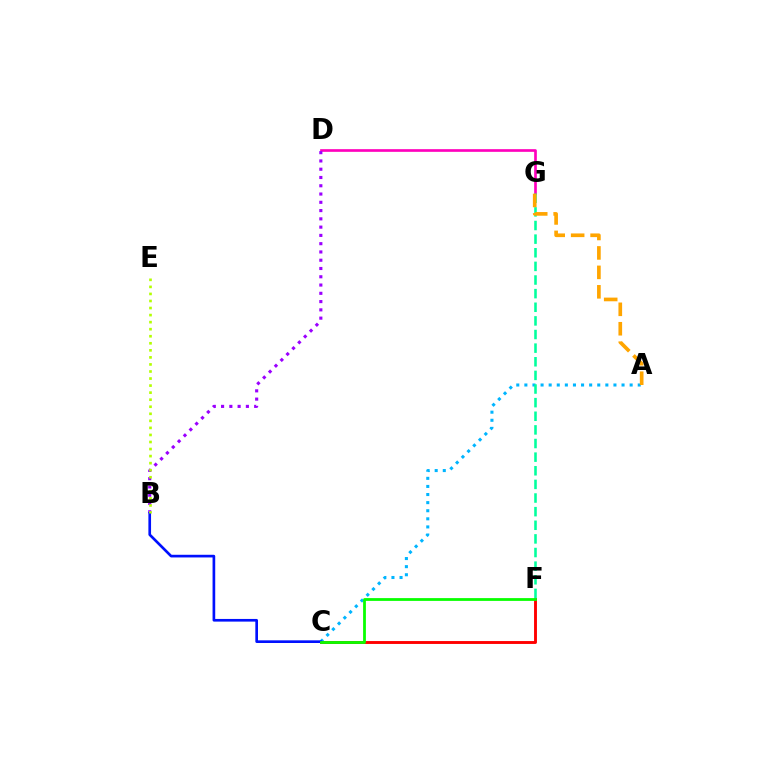{('A', 'C'): [{'color': '#00b5ff', 'line_style': 'dotted', 'thickness': 2.2}], ('D', 'G'): [{'color': '#ff00bd', 'line_style': 'solid', 'thickness': 1.93}], ('C', 'F'): [{'color': '#ff0000', 'line_style': 'solid', 'thickness': 2.08}, {'color': '#08ff00', 'line_style': 'solid', 'thickness': 2.0}], ('B', 'D'): [{'color': '#9b00ff', 'line_style': 'dotted', 'thickness': 2.25}], ('B', 'C'): [{'color': '#0010ff', 'line_style': 'solid', 'thickness': 1.92}], ('B', 'E'): [{'color': '#b3ff00', 'line_style': 'dotted', 'thickness': 1.92}], ('F', 'G'): [{'color': '#00ff9d', 'line_style': 'dashed', 'thickness': 1.85}], ('A', 'G'): [{'color': '#ffa500', 'line_style': 'dashed', 'thickness': 2.64}]}